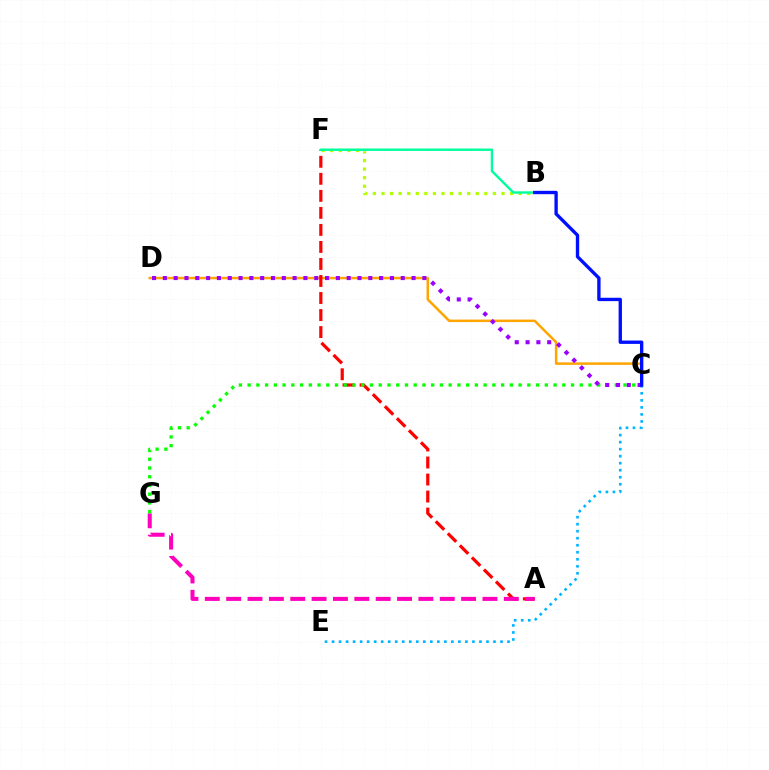{('B', 'F'): [{'color': '#b3ff00', 'line_style': 'dotted', 'thickness': 2.33}, {'color': '#00ff9d', 'line_style': 'solid', 'thickness': 1.74}], ('C', 'D'): [{'color': '#ffa500', 'line_style': 'solid', 'thickness': 1.8}, {'color': '#9b00ff', 'line_style': 'dotted', 'thickness': 2.94}], ('C', 'E'): [{'color': '#00b5ff', 'line_style': 'dotted', 'thickness': 1.91}], ('A', 'F'): [{'color': '#ff0000', 'line_style': 'dashed', 'thickness': 2.31}], ('A', 'G'): [{'color': '#ff00bd', 'line_style': 'dashed', 'thickness': 2.9}], ('C', 'G'): [{'color': '#08ff00', 'line_style': 'dotted', 'thickness': 2.37}], ('B', 'C'): [{'color': '#0010ff', 'line_style': 'solid', 'thickness': 2.41}]}